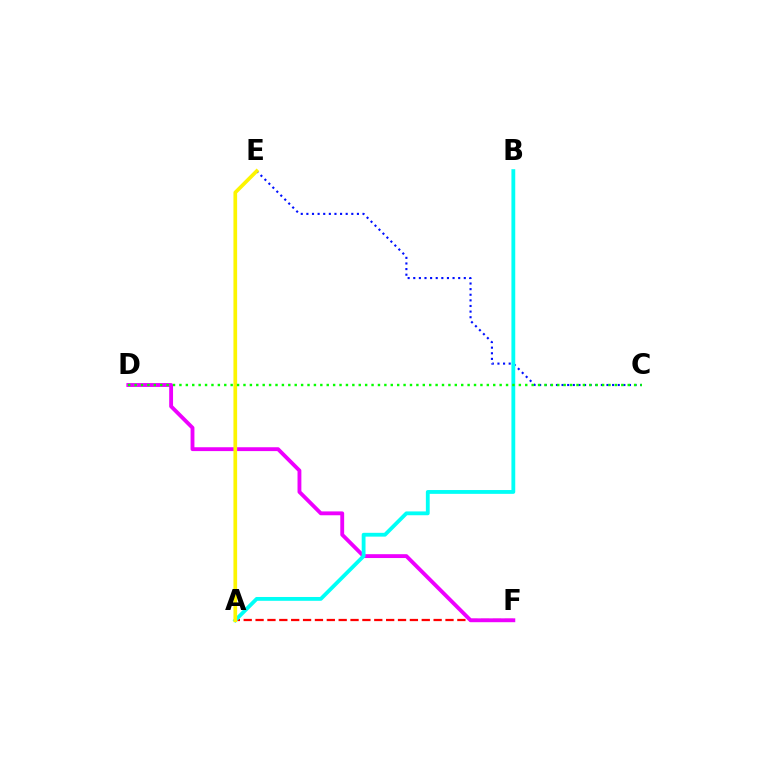{('A', 'F'): [{'color': '#ff0000', 'line_style': 'dashed', 'thickness': 1.61}], ('C', 'E'): [{'color': '#0010ff', 'line_style': 'dotted', 'thickness': 1.53}], ('D', 'F'): [{'color': '#ee00ff', 'line_style': 'solid', 'thickness': 2.77}], ('A', 'B'): [{'color': '#00fff6', 'line_style': 'solid', 'thickness': 2.75}], ('A', 'E'): [{'color': '#fcf500', 'line_style': 'solid', 'thickness': 2.65}], ('C', 'D'): [{'color': '#08ff00', 'line_style': 'dotted', 'thickness': 1.74}]}